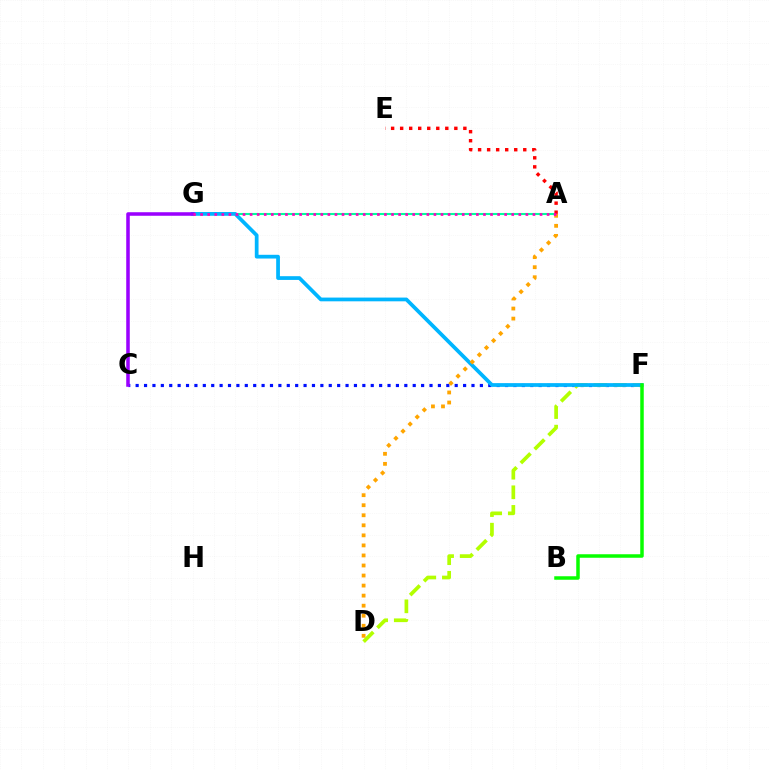{('C', 'F'): [{'color': '#0010ff', 'line_style': 'dotted', 'thickness': 2.28}], ('A', 'G'): [{'color': '#00ff9d', 'line_style': 'solid', 'thickness': 1.5}, {'color': '#ff00bd', 'line_style': 'dotted', 'thickness': 1.92}], ('D', 'F'): [{'color': '#b3ff00', 'line_style': 'dashed', 'thickness': 2.66}], ('F', 'G'): [{'color': '#00b5ff', 'line_style': 'solid', 'thickness': 2.7}], ('A', 'D'): [{'color': '#ffa500', 'line_style': 'dotted', 'thickness': 2.73}], ('C', 'G'): [{'color': '#9b00ff', 'line_style': 'solid', 'thickness': 2.55}], ('A', 'E'): [{'color': '#ff0000', 'line_style': 'dotted', 'thickness': 2.45}], ('B', 'F'): [{'color': '#08ff00', 'line_style': 'solid', 'thickness': 2.52}]}